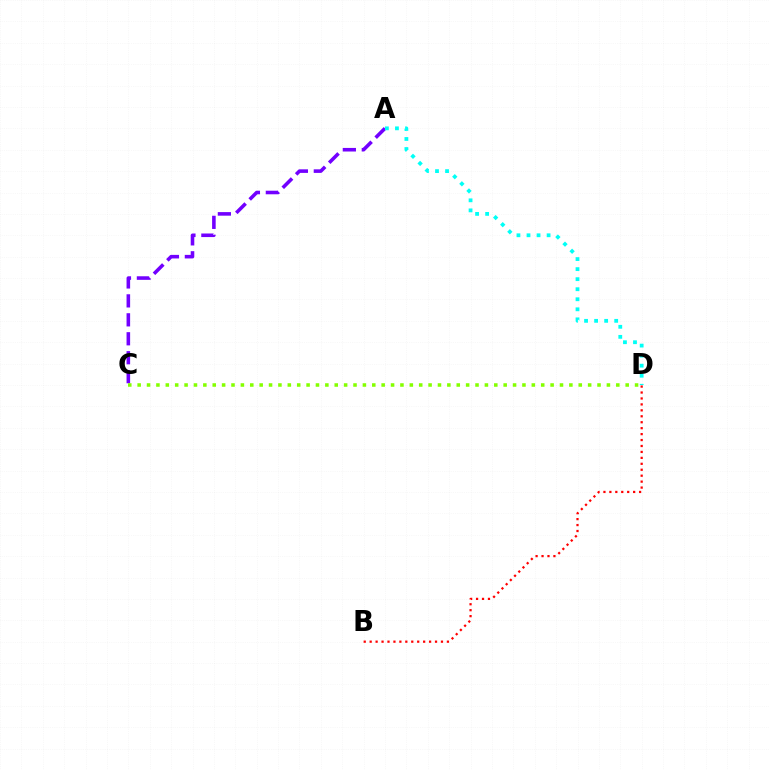{('B', 'D'): [{'color': '#ff0000', 'line_style': 'dotted', 'thickness': 1.61}], ('A', 'C'): [{'color': '#7200ff', 'line_style': 'dashed', 'thickness': 2.57}], ('A', 'D'): [{'color': '#00fff6', 'line_style': 'dotted', 'thickness': 2.73}], ('C', 'D'): [{'color': '#84ff00', 'line_style': 'dotted', 'thickness': 2.55}]}